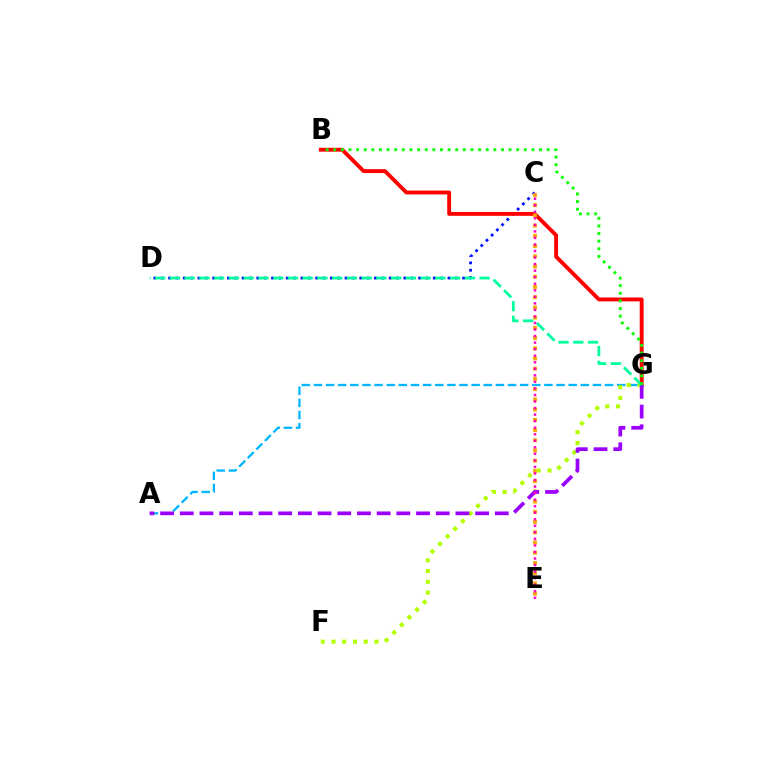{('C', 'D'): [{'color': '#0010ff', 'line_style': 'dotted', 'thickness': 2.0}], ('A', 'G'): [{'color': '#00b5ff', 'line_style': 'dashed', 'thickness': 1.65}, {'color': '#9b00ff', 'line_style': 'dashed', 'thickness': 2.67}], ('B', 'G'): [{'color': '#ff0000', 'line_style': 'solid', 'thickness': 2.79}, {'color': '#08ff00', 'line_style': 'dotted', 'thickness': 2.07}], ('C', 'E'): [{'color': '#ffa500', 'line_style': 'dotted', 'thickness': 2.78}, {'color': '#ff00bd', 'line_style': 'dotted', 'thickness': 1.78}], ('F', 'G'): [{'color': '#b3ff00', 'line_style': 'dotted', 'thickness': 2.92}], ('D', 'G'): [{'color': '#00ff9d', 'line_style': 'dashed', 'thickness': 2.0}]}